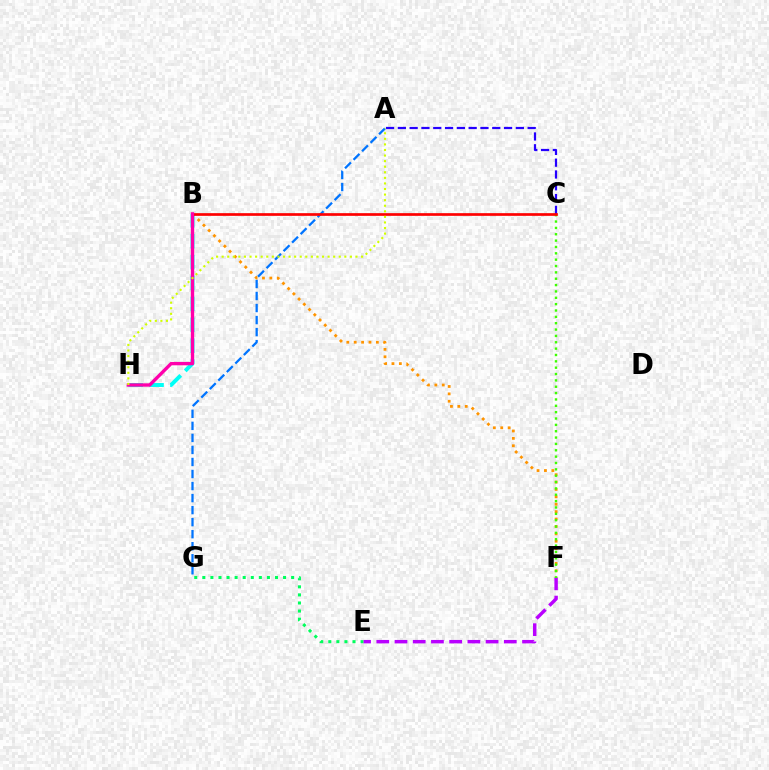{('A', 'C'): [{'color': '#2500ff', 'line_style': 'dashed', 'thickness': 1.6}], ('A', 'G'): [{'color': '#0074ff', 'line_style': 'dashed', 'thickness': 1.63}], ('B', 'F'): [{'color': '#ff9400', 'line_style': 'dotted', 'thickness': 2.01}], ('E', 'G'): [{'color': '#00ff5c', 'line_style': 'dotted', 'thickness': 2.19}], ('B', 'H'): [{'color': '#00fff6', 'line_style': 'dashed', 'thickness': 2.84}, {'color': '#ff00ac', 'line_style': 'solid', 'thickness': 2.41}], ('E', 'F'): [{'color': '#b900ff', 'line_style': 'dashed', 'thickness': 2.47}], ('C', 'F'): [{'color': '#3dff00', 'line_style': 'dotted', 'thickness': 1.73}], ('B', 'C'): [{'color': '#ff0000', 'line_style': 'solid', 'thickness': 1.93}], ('A', 'H'): [{'color': '#d1ff00', 'line_style': 'dotted', 'thickness': 1.52}]}